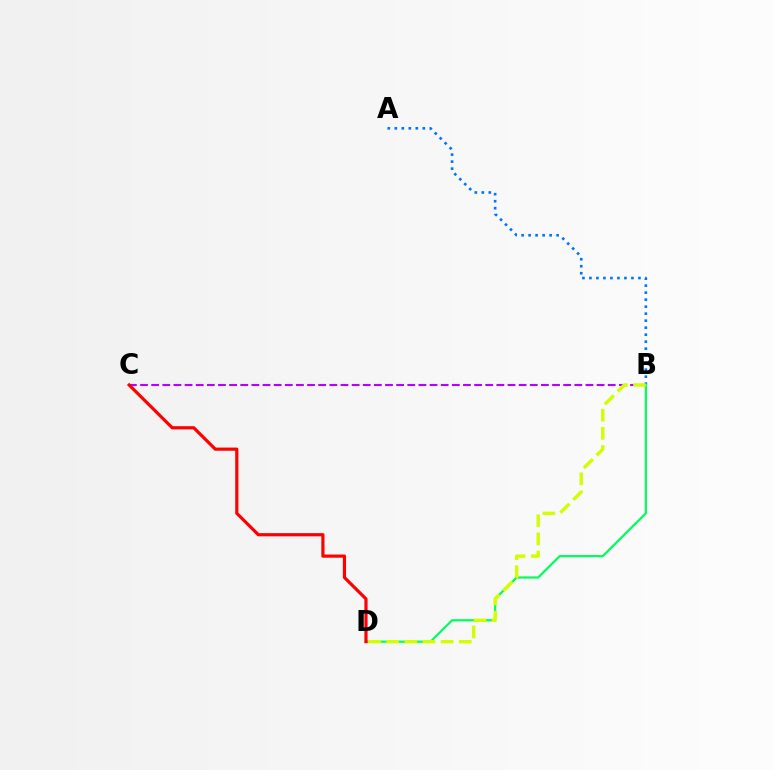{('A', 'B'): [{'color': '#0074ff', 'line_style': 'dotted', 'thickness': 1.9}], ('B', 'C'): [{'color': '#b900ff', 'line_style': 'dashed', 'thickness': 1.51}], ('B', 'D'): [{'color': '#00ff5c', 'line_style': 'solid', 'thickness': 1.6}, {'color': '#d1ff00', 'line_style': 'dashed', 'thickness': 2.46}], ('C', 'D'): [{'color': '#ff0000', 'line_style': 'solid', 'thickness': 2.29}]}